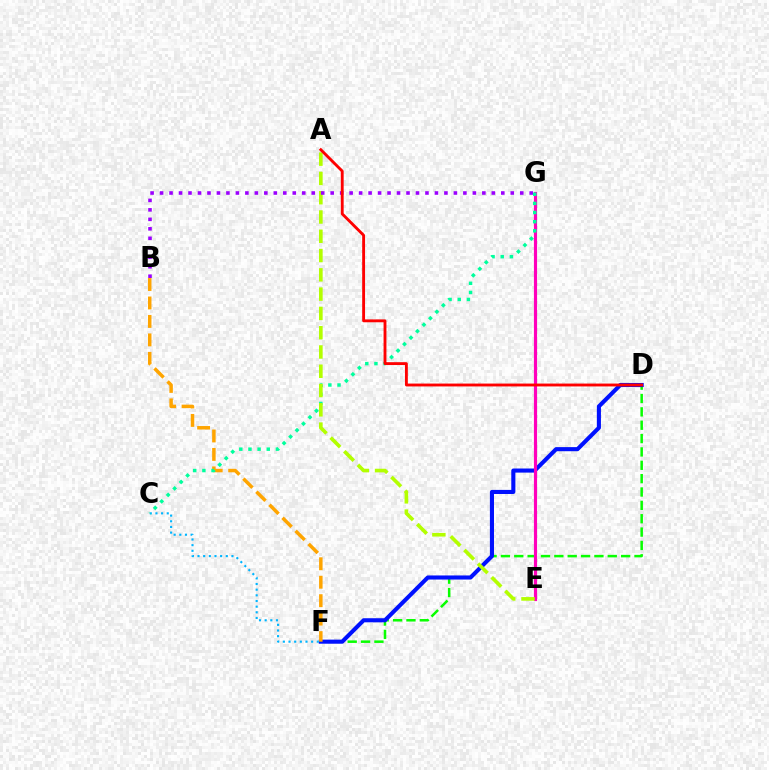{('D', 'F'): [{'color': '#08ff00', 'line_style': 'dashed', 'thickness': 1.81}, {'color': '#0010ff', 'line_style': 'solid', 'thickness': 2.95}], ('B', 'F'): [{'color': '#ffa500', 'line_style': 'dashed', 'thickness': 2.51}], ('E', 'G'): [{'color': '#ff00bd', 'line_style': 'solid', 'thickness': 2.27}], ('C', 'F'): [{'color': '#00b5ff', 'line_style': 'dotted', 'thickness': 1.54}], ('C', 'G'): [{'color': '#00ff9d', 'line_style': 'dotted', 'thickness': 2.49}], ('A', 'E'): [{'color': '#b3ff00', 'line_style': 'dashed', 'thickness': 2.62}], ('B', 'G'): [{'color': '#9b00ff', 'line_style': 'dotted', 'thickness': 2.58}], ('A', 'D'): [{'color': '#ff0000', 'line_style': 'solid', 'thickness': 2.06}]}